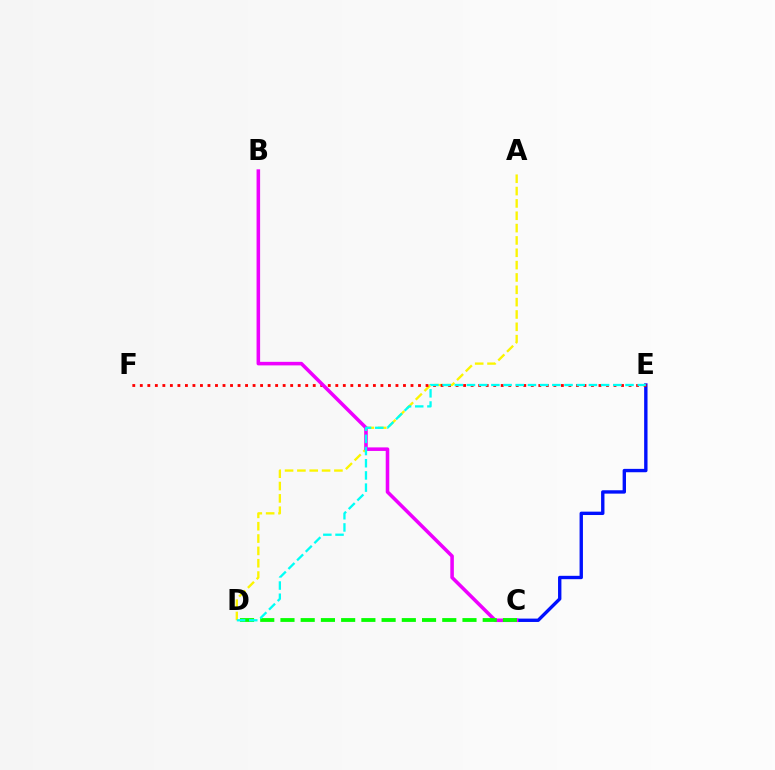{('A', 'D'): [{'color': '#fcf500', 'line_style': 'dashed', 'thickness': 1.68}], ('C', 'E'): [{'color': '#0010ff', 'line_style': 'solid', 'thickness': 2.43}], ('E', 'F'): [{'color': '#ff0000', 'line_style': 'dotted', 'thickness': 2.04}], ('B', 'C'): [{'color': '#ee00ff', 'line_style': 'solid', 'thickness': 2.56}], ('C', 'D'): [{'color': '#08ff00', 'line_style': 'dashed', 'thickness': 2.75}], ('D', 'E'): [{'color': '#00fff6', 'line_style': 'dashed', 'thickness': 1.66}]}